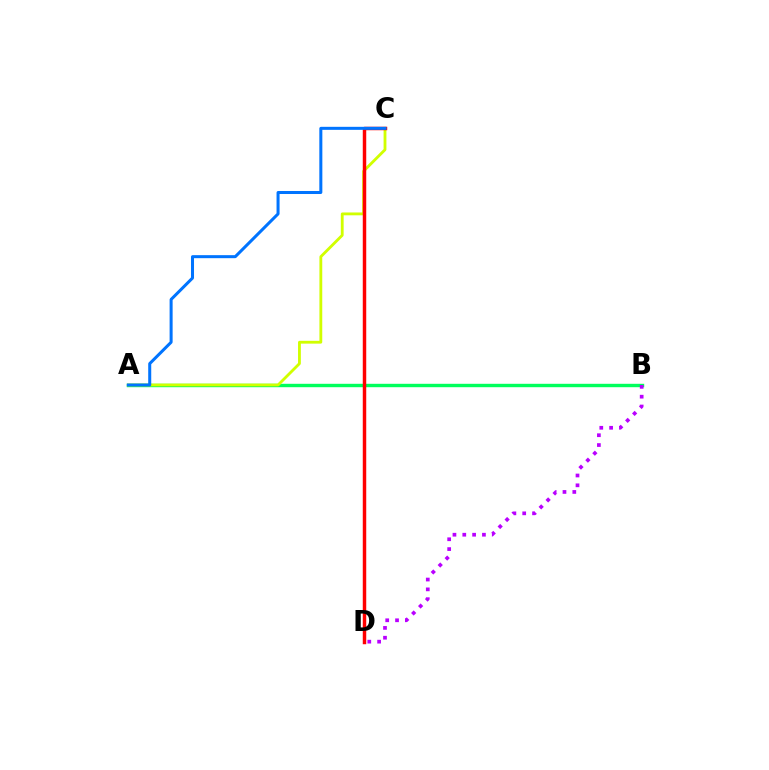{('A', 'B'): [{'color': '#00ff5c', 'line_style': 'solid', 'thickness': 2.45}], ('A', 'C'): [{'color': '#d1ff00', 'line_style': 'solid', 'thickness': 2.04}, {'color': '#0074ff', 'line_style': 'solid', 'thickness': 2.18}], ('C', 'D'): [{'color': '#ff0000', 'line_style': 'solid', 'thickness': 2.49}], ('B', 'D'): [{'color': '#b900ff', 'line_style': 'dotted', 'thickness': 2.67}]}